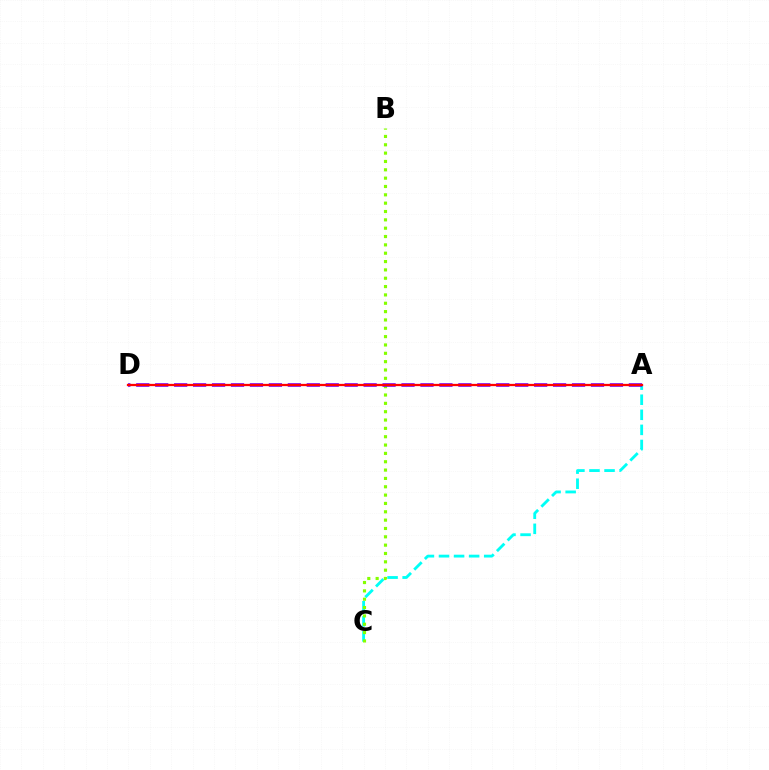{('A', 'C'): [{'color': '#00fff6', 'line_style': 'dashed', 'thickness': 2.05}], ('B', 'C'): [{'color': '#84ff00', 'line_style': 'dotted', 'thickness': 2.27}], ('A', 'D'): [{'color': '#7200ff', 'line_style': 'dashed', 'thickness': 2.57}, {'color': '#ff0000', 'line_style': 'solid', 'thickness': 1.63}]}